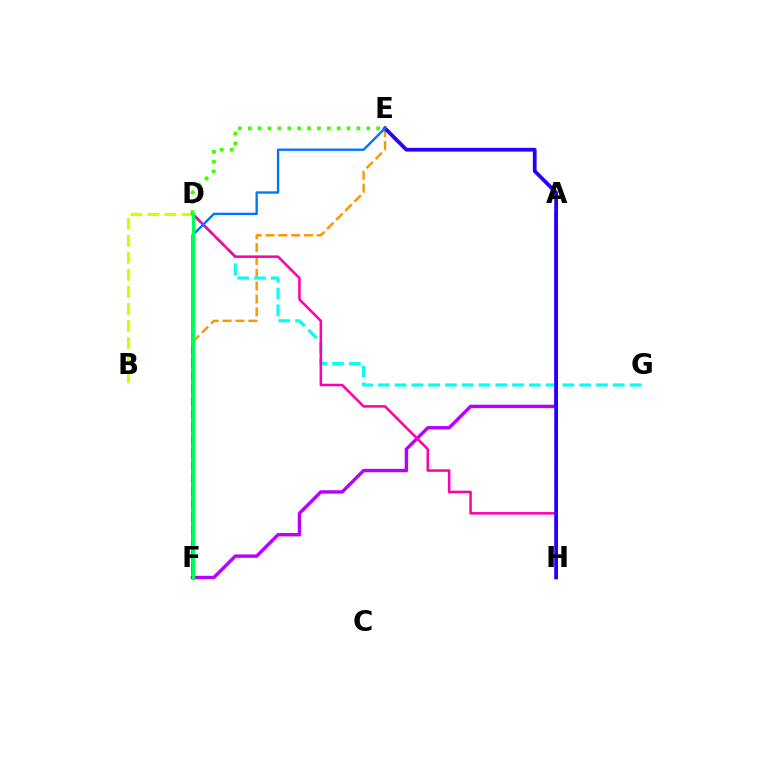{('B', 'D'): [{'color': '#d1ff00', 'line_style': 'dashed', 'thickness': 2.32}], ('A', 'H'): [{'color': '#ff0000', 'line_style': 'dashed', 'thickness': 1.95}], ('E', 'F'): [{'color': '#ff9400', 'line_style': 'dashed', 'thickness': 1.75}, {'color': '#0074ff', 'line_style': 'solid', 'thickness': 1.69}], ('A', 'F'): [{'color': '#b900ff', 'line_style': 'solid', 'thickness': 2.45}], ('D', 'G'): [{'color': '#00fff6', 'line_style': 'dashed', 'thickness': 2.28}], ('D', 'H'): [{'color': '#ff00ac', 'line_style': 'solid', 'thickness': 1.83}], ('E', 'H'): [{'color': '#2500ff', 'line_style': 'solid', 'thickness': 2.71}], ('D', 'F'): [{'color': '#00ff5c', 'line_style': 'solid', 'thickness': 2.32}], ('D', 'E'): [{'color': '#3dff00', 'line_style': 'dotted', 'thickness': 2.68}]}